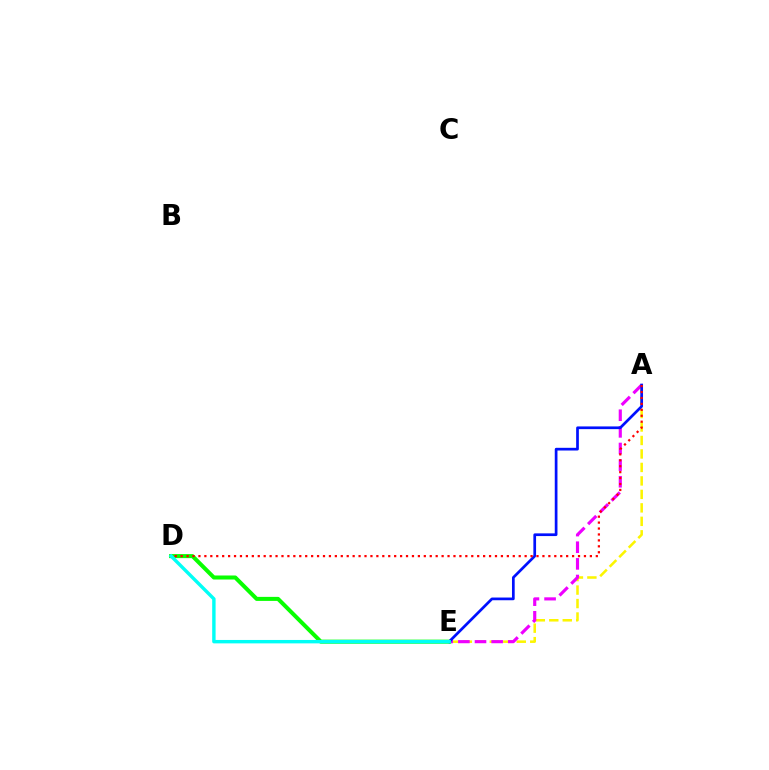{('A', 'E'): [{'color': '#fcf500', 'line_style': 'dashed', 'thickness': 1.83}, {'color': '#ee00ff', 'line_style': 'dashed', 'thickness': 2.26}, {'color': '#0010ff', 'line_style': 'solid', 'thickness': 1.95}], ('D', 'E'): [{'color': '#08ff00', 'line_style': 'solid', 'thickness': 2.9}, {'color': '#00fff6', 'line_style': 'solid', 'thickness': 2.45}], ('A', 'D'): [{'color': '#ff0000', 'line_style': 'dotted', 'thickness': 1.61}]}